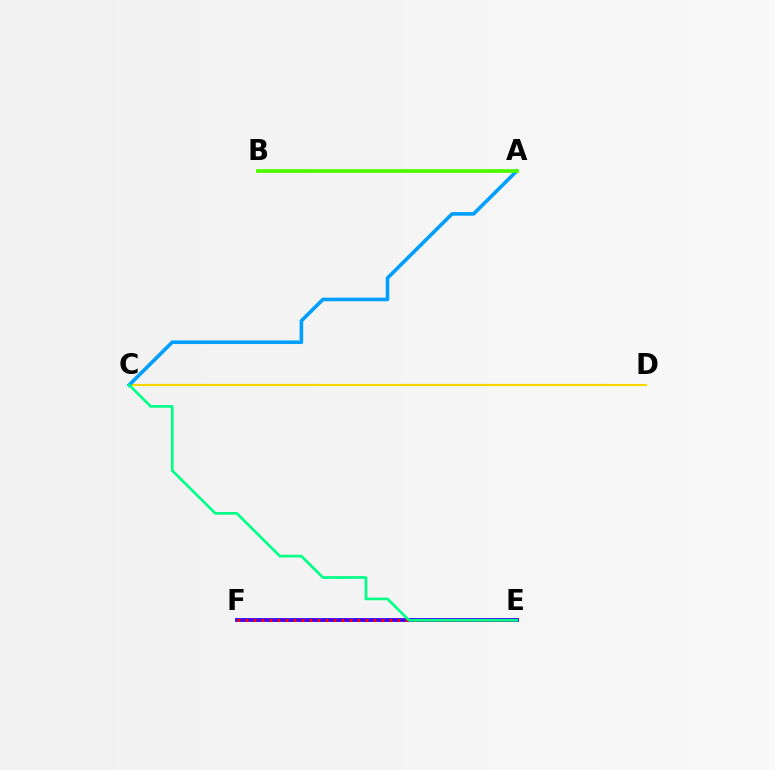{('C', 'D'): [{'color': '#ffd500', 'line_style': 'solid', 'thickness': 1.53}], ('A', 'B'): [{'color': '#ff00ed', 'line_style': 'dotted', 'thickness': 1.53}, {'color': '#4fff00', 'line_style': 'solid', 'thickness': 2.7}], ('A', 'C'): [{'color': '#009eff', 'line_style': 'solid', 'thickness': 2.6}], ('E', 'F'): [{'color': '#3700ff', 'line_style': 'solid', 'thickness': 2.75}, {'color': '#ff0000', 'line_style': 'dotted', 'thickness': 2.17}], ('C', 'E'): [{'color': '#00ff86', 'line_style': 'solid', 'thickness': 1.93}]}